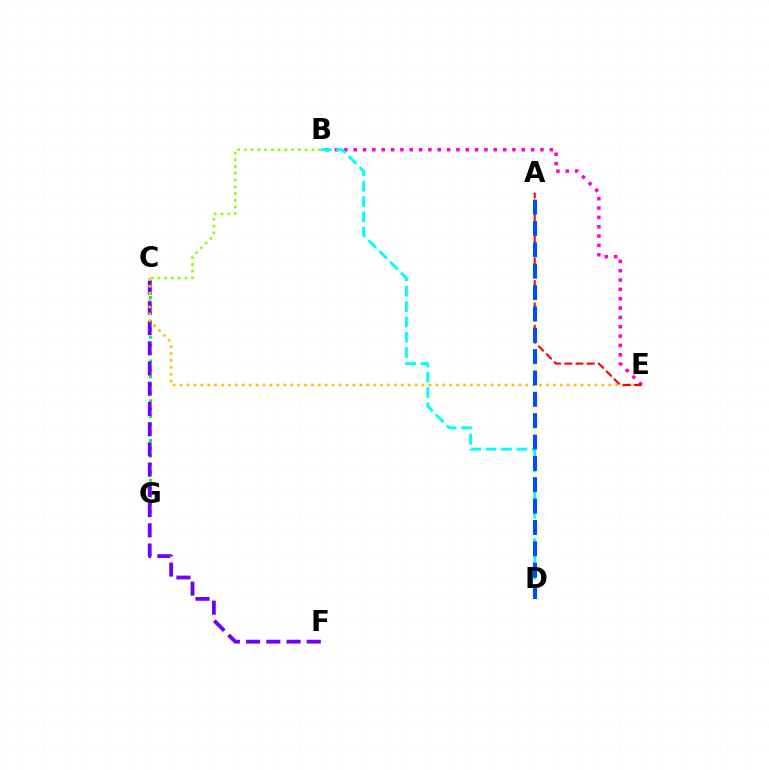{('C', 'G'): [{'color': '#00ff39', 'line_style': 'dotted', 'thickness': 2.16}], ('B', 'C'): [{'color': '#84ff00', 'line_style': 'dotted', 'thickness': 1.83}], ('B', 'E'): [{'color': '#ff00cf', 'line_style': 'dotted', 'thickness': 2.54}], ('B', 'D'): [{'color': '#00fff6', 'line_style': 'dashed', 'thickness': 2.08}], ('C', 'F'): [{'color': '#7200ff', 'line_style': 'dashed', 'thickness': 2.75}], ('C', 'E'): [{'color': '#ffbd00', 'line_style': 'dotted', 'thickness': 1.88}], ('A', 'E'): [{'color': '#ff0000', 'line_style': 'dashed', 'thickness': 1.52}], ('A', 'D'): [{'color': '#004bff', 'line_style': 'dashed', 'thickness': 2.9}]}